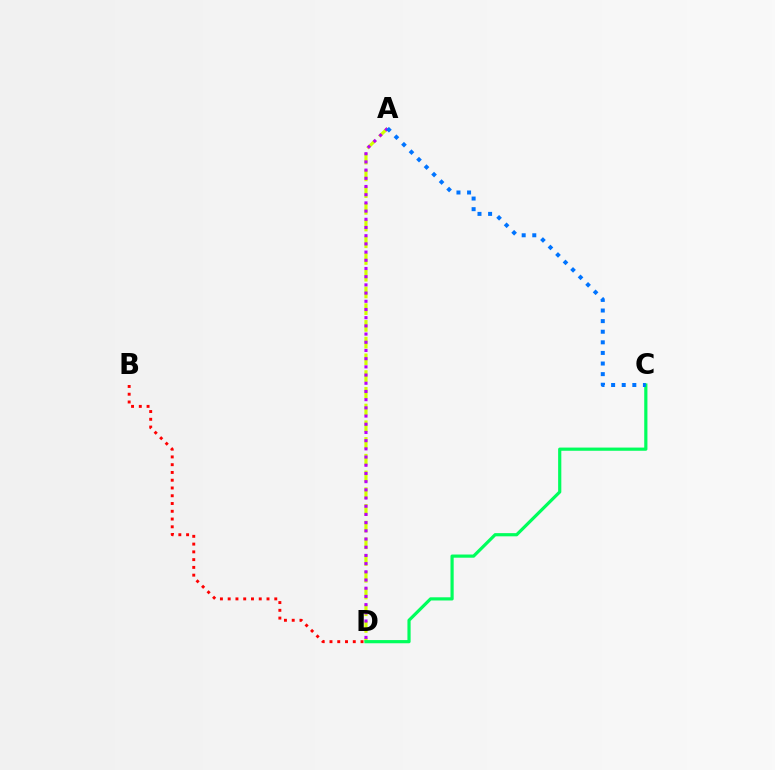{('B', 'D'): [{'color': '#ff0000', 'line_style': 'dotted', 'thickness': 2.11}], ('A', 'D'): [{'color': '#d1ff00', 'line_style': 'dashed', 'thickness': 2.27}, {'color': '#b900ff', 'line_style': 'dotted', 'thickness': 2.23}], ('C', 'D'): [{'color': '#00ff5c', 'line_style': 'solid', 'thickness': 2.29}], ('A', 'C'): [{'color': '#0074ff', 'line_style': 'dotted', 'thickness': 2.88}]}